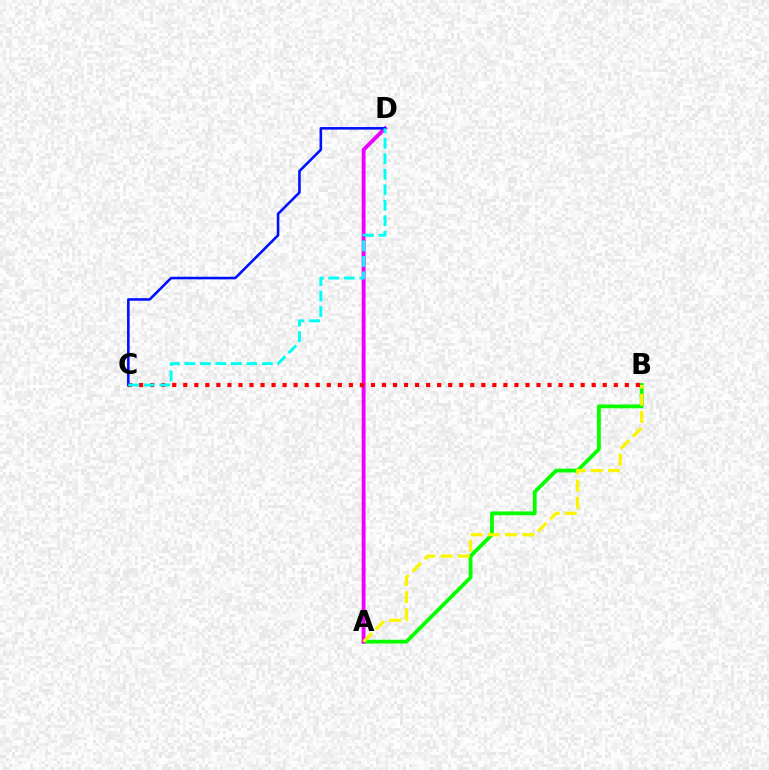{('A', 'B'): [{'color': '#08ff00', 'line_style': 'solid', 'thickness': 2.75}, {'color': '#fcf500', 'line_style': 'dashed', 'thickness': 2.33}], ('A', 'D'): [{'color': '#ee00ff', 'line_style': 'solid', 'thickness': 2.8}], ('B', 'C'): [{'color': '#ff0000', 'line_style': 'dotted', 'thickness': 3.0}], ('C', 'D'): [{'color': '#0010ff', 'line_style': 'solid', 'thickness': 1.86}, {'color': '#00fff6', 'line_style': 'dashed', 'thickness': 2.11}]}